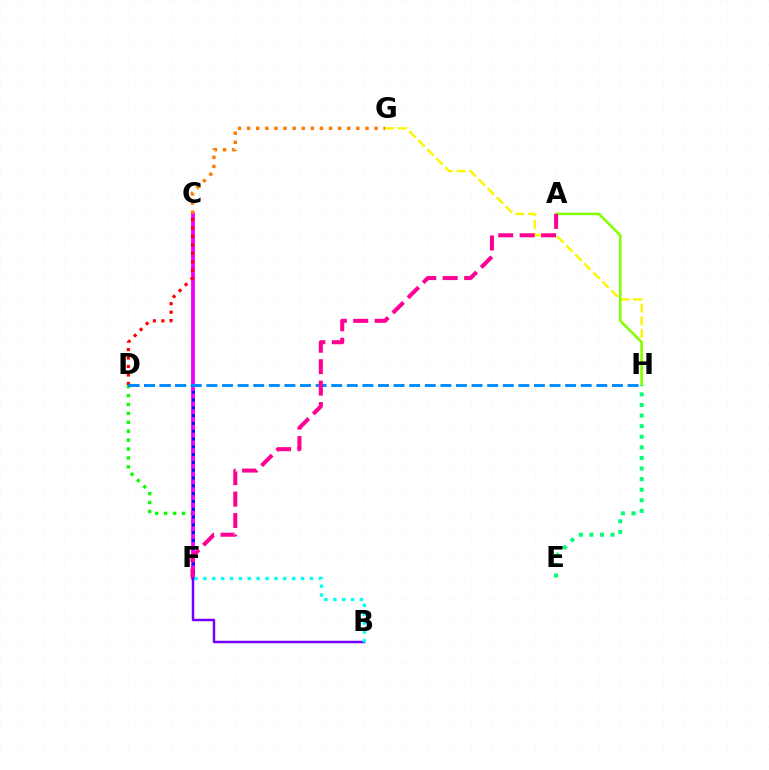{('D', 'F'): [{'color': '#08ff00', 'line_style': 'dotted', 'thickness': 2.42}, {'color': '#0010ff', 'line_style': 'dotted', 'thickness': 2.12}], ('G', 'H'): [{'color': '#fcf500', 'line_style': 'dashed', 'thickness': 1.73}], ('A', 'H'): [{'color': '#84ff00', 'line_style': 'solid', 'thickness': 1.85}], ('C', 'F'): [{'color': '#ee00ff', 'line_style': 'solid', 'thickness': 2.72}], ('C', 'D'): [{'color': '#ff0000', 'line_style': 'dotted', 'thickness': 2.3}], ('B', 'F'): [{'color': '#7200ff', 'line_style': 'solid', 'thickness': 1.78}, {'color': '#00fff6', 'line_style': 'dotted', 'thickness': 2.41}], ('D', 'H'): [{'color': '#008cff', 'line_style': 'dashed', 'thickness': 2.12}], ('C', 'G'): [{'color': '#ff7c00', 'line_style': 'dotted', 'thickness': 2.47}], ('A', 'F'): [{'color': '#ff0094', 'line_style': 'dashed', 'thickness': 2.91}], ('E', 'H'): [{'color': '#00ff74', 'line_style': 'dotted', 'thickness': 2.88}]}